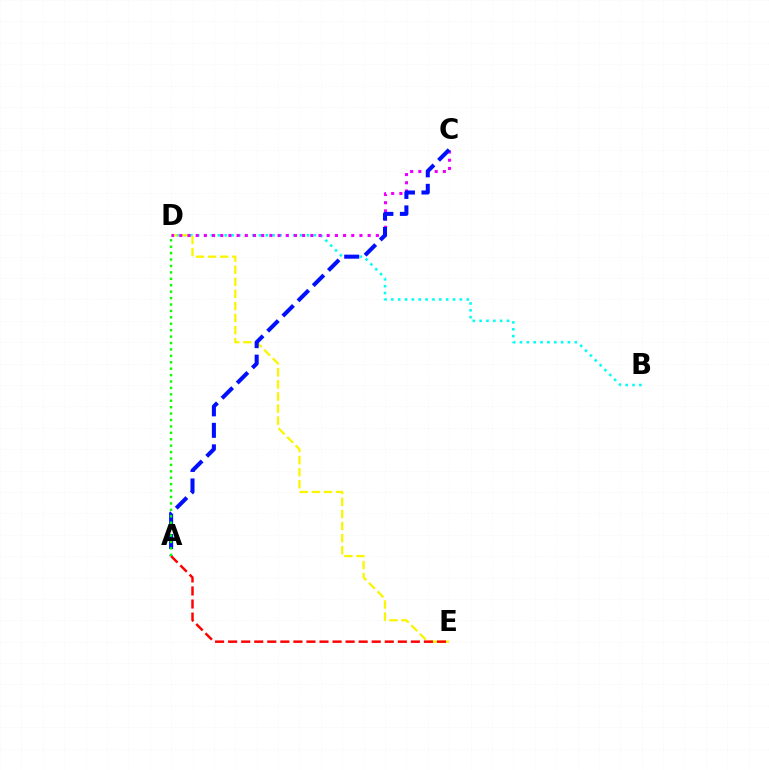{('B', 'D'): [{'color': '#00fff6', 'line_style': 'dotted', 'thickness': 1.86}], ('D', 'E'): [{'color': '#fcf500', 'line_style': 'dashed', 'thickness': 1.64}], ('C', 'D'): [{'color': '#ee00ff', 'line_style': 'dotted', 'thickness': 2.23}], ('A', 'C'): [{'color': '#0010ff', 'line_style': 'dashed', 'thickness': 2.92}], ('A', 'E'): [{'color': '#ff0000', 'line_style': 'dashed', 'thickness': 1.77}], ('A', 'D'): [{'color': '#08ff00', 'line_style': 'dotted', 'thickness': 1.74}]}